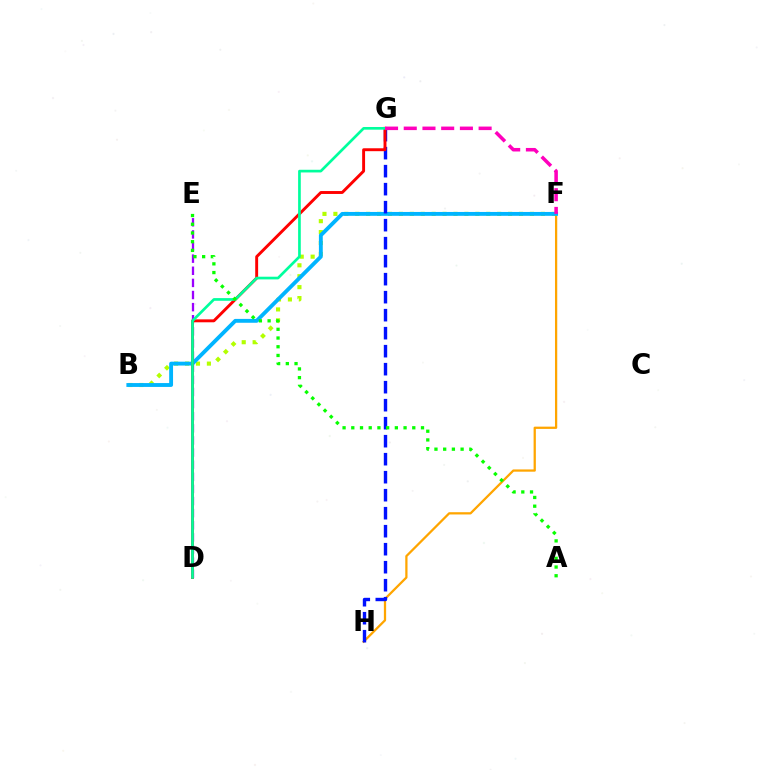{('B', 'F'): [{'color': '#b3ff00', 'line_style': 'dotted', 'thickness': 2.97}, {'color': '#00b5ff', 'line_style': 'solid', 'thickness': 2.78}], ('F', 'H'): [{'color': '#ffa500', 'line_style': 'solid', 'thickness': 1.63}], ('D', 'E'): [{'color': '#9b00ff', 'line_style': 'dashed', 'thickness': 1.65}], ('G', 'H'): [{'color': '#0010ff', 'line_style': 'dashed', 'thickness': 2.45}], ('D', 'G'): [{'color': '#ff0000', 'line_style': 'solid', 'thickness': 2.1}, {'color': '#00ff9d', 'line_style': 'solid', 'thickness': 1.93}], ('F', 'G'): [{'color': '#ff00bd', 'line_style': 'dashed', 'thickness': 2.54}], ('A', 'E'): [{'color': '#08ff00', 'line_style': 'dotted', 'thickness': 2.37}]}